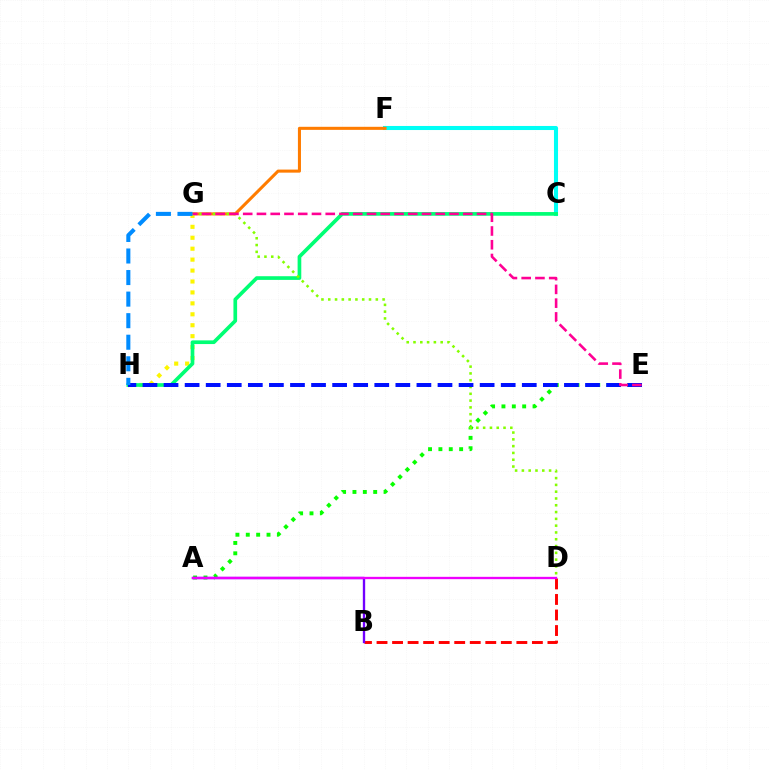{('B', 'D'): [{'color': '#ff0000', 'line_style': 'dashed', 'thickness': 2.11}], ('A', 'E'): [{'color': '#08ff00', 'line_style': 'dotted', 'thickness': 2.82}], ('C', 'F'): [{'color': '#00fff6', 'line_style': 'solid', 'thickness': 2.92}], ('F', 'G'): [{'color': '#ff7c00', 'line_style': 'solid', 'thickness': 2.2}], ('G', 'H'): [{'color': '#fcf500', 'line_style': 'dotted', 'thickness': 2.97}, {'color': '#008cff', 'line_style': 'dashed', 'thickness': 2.93}], ('C', 'H'): [{'color': '#00ff74', 'line_style': 'solid', 'thickness': 2.65}], ('D', 'G'): [{'color': '#84ff00', 'line_style': 'dotted', 'thickness': 1.85}], ('E', 'H'): [{'color': '#0010ff', 'line_style': 'dashed', 'thickness': 2.86}], ('E', 'G'): [{'color': '#ff0094', 'line_style': 'dashed', 'thickness': 1.87}], ('A', 'B'): [{'color': '#7200ff', 'line_style': 'solid', 'thickness': 1.69}], ('A', 'D'): [{'color': '#ee00ff', 'line_style': 'solid', 'thickness': 1.68}]}